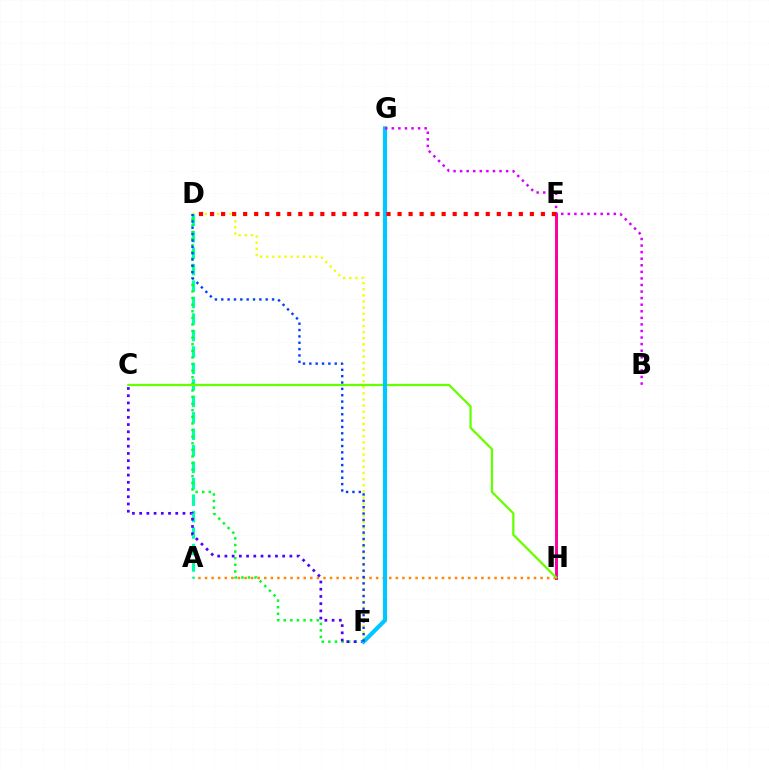{('D', 'F'): [{'color': '#eeff00', 'line_style': 'dotted', 'thickness': 1.66}, {'color': '#00ff27', 'line_style': 'dotted', 'thickness': 1.79}, {'color': '#003fff', 'line_style': 'dotted', 'thickness': 1.73}], ('A', 'H'): [{'color': '#ff8800', 'line_style': 'dotted', 'thickness': 1.79}], ('A', 'D'): [{'color': '#00ffaf', 'line_style': 'dashed', 'thickness': 2.24}], ('E', 'H'): [{'color': '#ff00a0', 'line_style': 'solid', 'thickness': 2.14}], ('C', 'H'): [{'color': '#66ff00', 'line_style': 'solid', 'thickness': 1.63}], ('C', 'F'): [{'color': '#4f00ff', 'line_style': 'dotted', 'thickness': 1.96}], ('F', 'G'): [{'color': '#00c7ff', 'line_style': 'solid', 'thickness': 2.97}], ('B', 'G'): [{'color': '#d600ff', 'line_style': 'dotted', 'thickness': 1.79}], ('D', 'E'): [{'color': '#ff0000', 'line_style': 'dotted', 'thickness': 3.0}]}